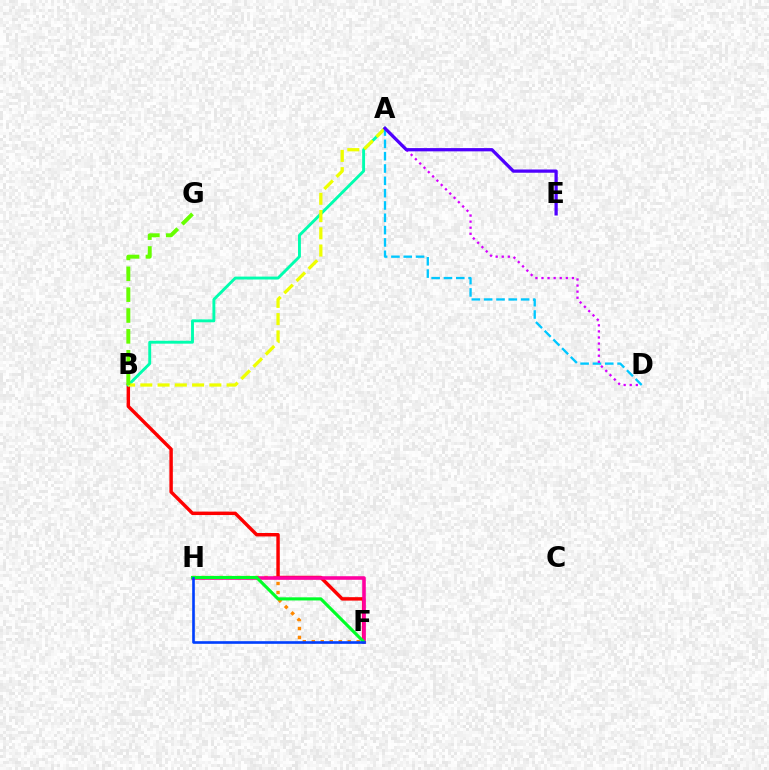{('F', 'H'): [{'color': '#ff8800', 'line_style': 'dotted', 'thickness': 2.44}, {'color': '#ff00a0', 'line_style': 'solid', 'thickness': 2.58}, {'color': '#00ff27', 'line_style': 'solid', 'thickness': 2.25}, {'color': '#003fff', 'line_style': 'solid', 'thickness': 1.89}], ('B', 'F'): [{'color': '#ff0000', 'line_style': 'solid', 'thickness': 2.47}], ('A', 'B'): [{'color': '#00ffaf', 'line_style': 'solid', 'thickness': 2.09}, {'color': '#eeff00', 'line_style': 'dashed', 'thickness': 2.34}], ('B', 'G'): [{'color': '#66ff00', 'line_style': 'dashed', 'thickness': 2.83}], ('A', 'D'): [{'color': '#00c7ff', 'line_style': 'dashed', 'thickness': 1.67}, {'color': '#d600ff', 'line_style': 'dotted', 'thickness': 1.65}], ('A', 'E'): [{'color': '#4f00ff', 'line_style': 'solid', 'thickness': 2.34}]}